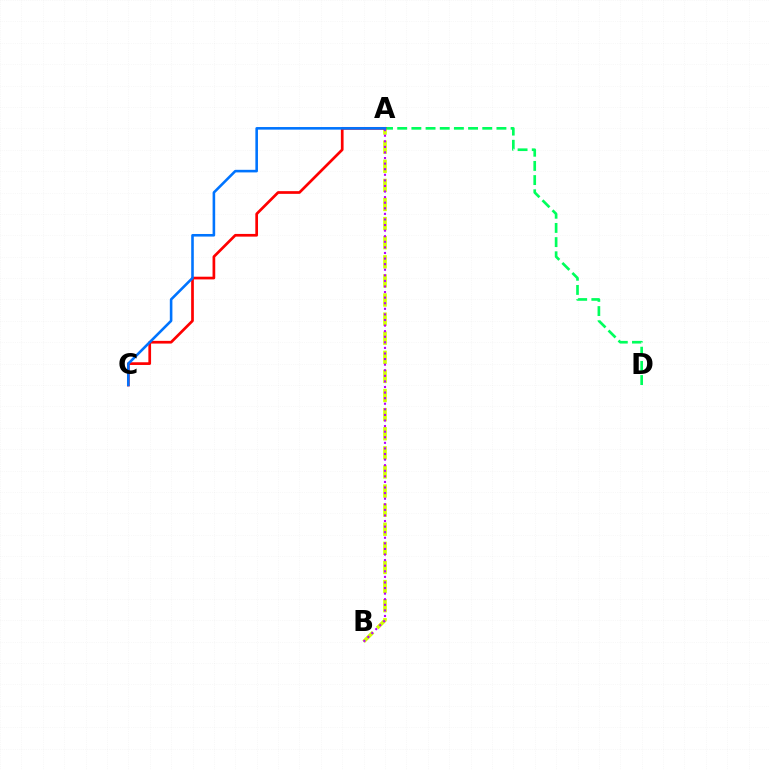{('A', 'D'): [{'color': '#00ff5c', 'line_style': 'dashed', 'thickness': 1.93}], ('A', 'B'): [{'color': '#d1ff00', 'line_style': 'dashed', 'thickness': 2.6}, {'color': '#b900ff', 'line_style': 'dotted', 'thickness': 1.52}], ('A', 'C'): [{'color': '#ff0000', 'line_style': 'solid', 'thickness': 1.94}, {'color': '#0074ff', 'line_style': 'solid', 'thickness': 1.87}]}